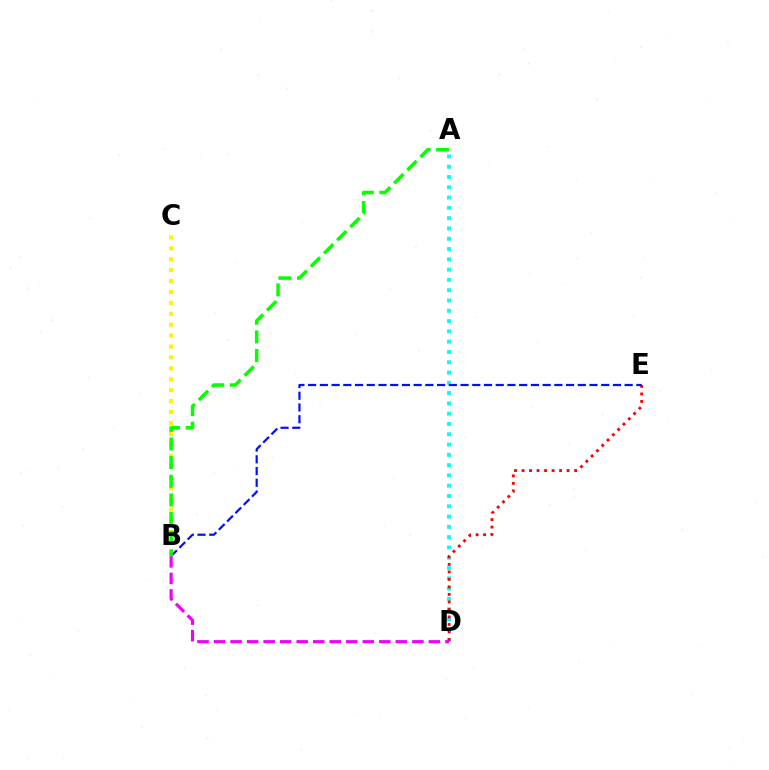{('A', 'D'): [{'color': '#00fff6', 'line_style': 'dotted', 'thickness': 2.8}], ('D', 'E'): [{'color': '#ff0000', 'line_style': 'dotted', 'thickness': 2.04}], ('B', 'C'): [{'color': '#fcf500', 'line_style': 'dotted', 'thickness': 2.97}], ('B', 'E'): [{'color': '#0010ff', 'line_style': 'dashed', 'thickness': 1.59}], ('B', 'D'): [{'color': '#ee00ff', 'line_style': 'dashed', 'thickness': 2.25}], ('A', 'B'): [{'color': '#08ff00', 'line_style': 'dashed', 'thickness': 2.53}]}